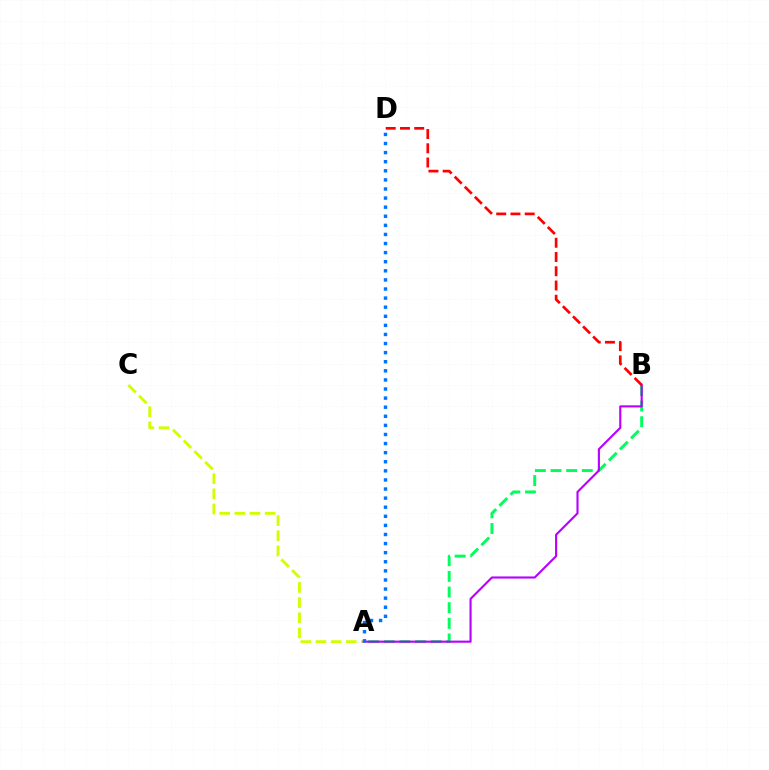{('A', 'B'): [{'color': '#00ff5c', 'line_style': 'dashed', 'thickness': 2.12}, {'color': '#b900ff', 'line_style': 'solid', 'thickness': 1.53}], ('A', 'C'): [{'color': '#d1ff00', 'line_style': 'dashed', 'thickness': 2.06}], ('B', 'D'): [{'color': '#ff0000', 'line_style': 'dashed', 'thickness': 1.94}], ('A', 'D'): [{'color': '#0074ff', 'line_style': 'dotted', 'thickness': 2.47}]}